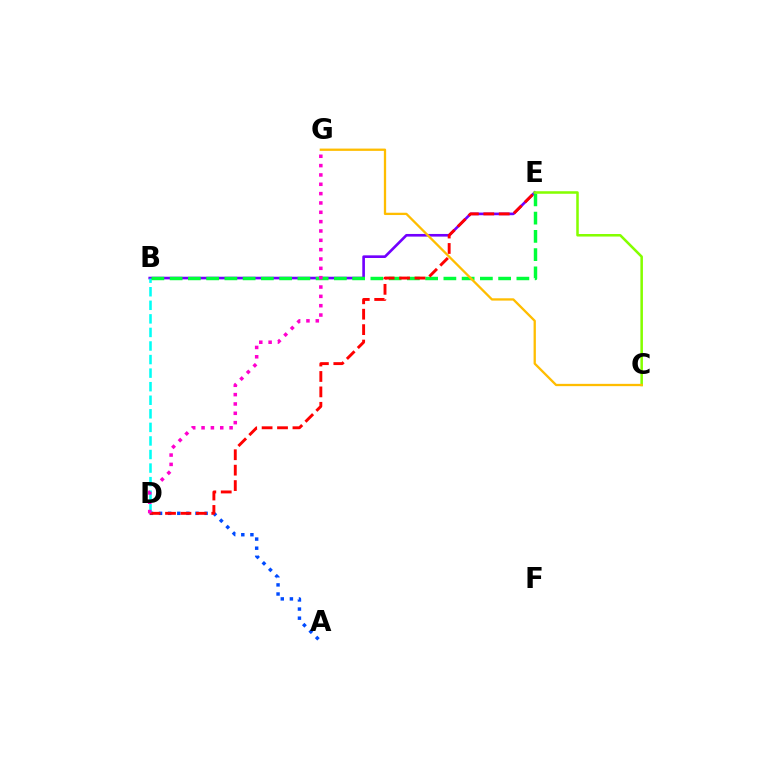{('B', 'E'): [{'color': '#7200ff', 'line_style': 'solid', 'thickness': 1.9}, {'color': '#00ff39', 'line_style': 'dashed', 'thickness': 2.48}], ('B', 'D'): [{'color': '#00fff6', 'line_style': 'dashed', 'thickness': 1.84}], ('A', 'D'): [{'color': '#004bff', 'line_style': 'dotted', 'thickness': 2.48}], ('D', 'E'): [{'color': '#ff0000', 'line_style': 'dashed', 'thickness': 2.09}], ('C', 'E'): [{'color': '#84ff00', 'line_style': 'solid', 'thickness': 1.83}], ('C', 'G'): [{'color': '#ffbd00', 'line_style': 'solid', 'thickness': 1.66}], ('D', 'G'): [{'color': '#ff00cf', 'line_style': 'dotted', 'thickness': 2.54}]}